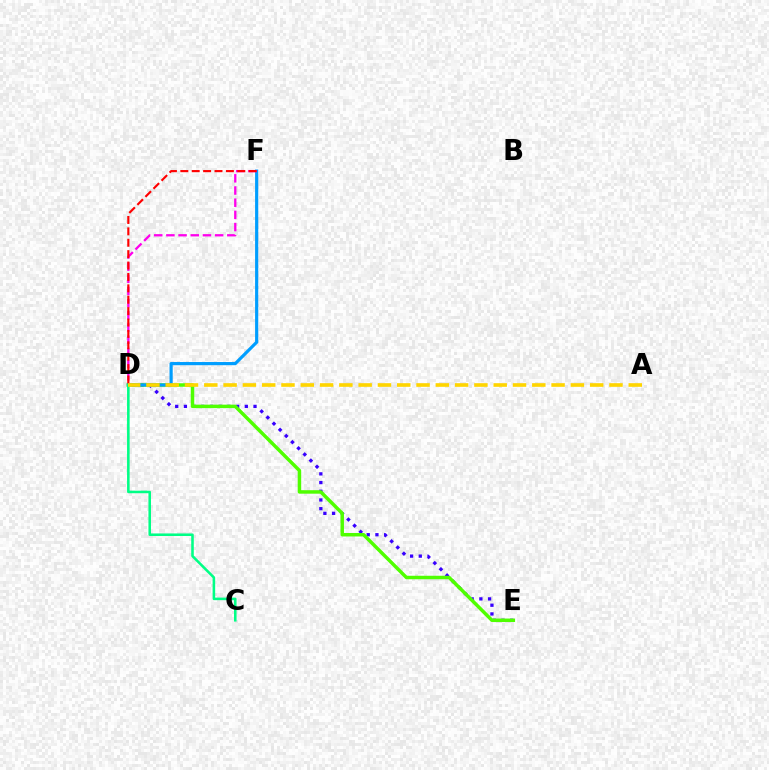{('D', 'E'): [{'color': '#3700ff', 'line_style': 'dotted', 'thickness': 2.36}, {'color': '#4fff00', 'line_style': 'solid', 'thickness': 2.51}], ('D', 'F'): [{'color': '#009eff', 'line_style': 'solid', 'thickness': 2.28}, {'color': '#ff00ed', 'line_style': 'dashed', 'thickness': 1.65}, {'color': '#ff0000', 'line_style': 'dashed', 'thickness': 1.55}], ('C', 'D'): [{'color': '#00ff86', 'line_style': 'solid', 'thickness': 1.85}], ('A', 'D'): [{'color': '#ffd500', 'line_style': 'dashed', 'thickness': 2.62}]}